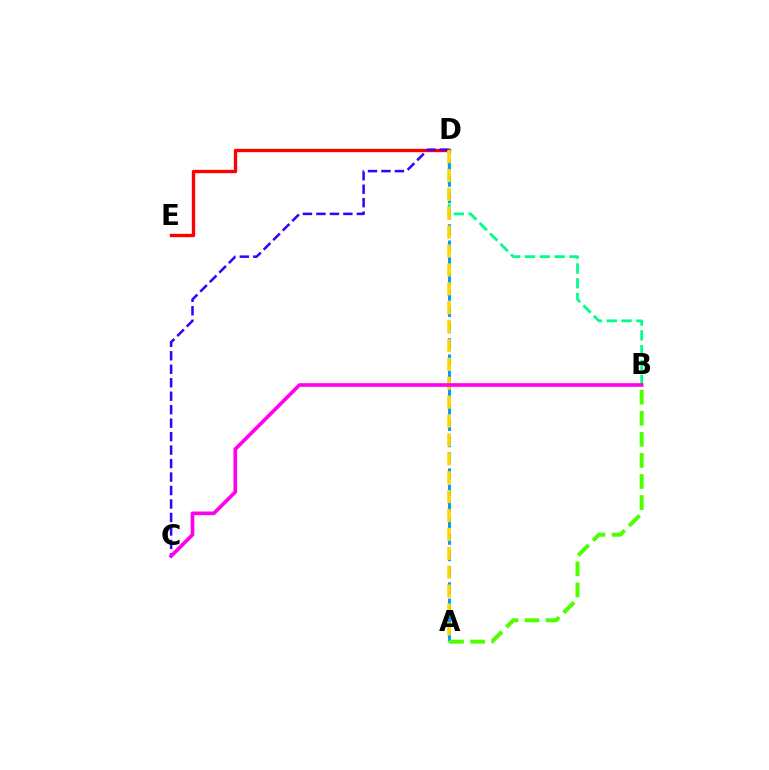{('D', 'E'): [{'color': '#ff0000', 'line_style': 'solid', 'thickness': 2.41}], ('C', 'D'): [{'color': '#3700ff', 'line_style': 'dashed', 'thickness': 1.83}], ('B', 'D'): [{'color': '#00ff86', 'line_style': 'dashed', 'thickness': 2.01}], ('A', 'D'): [{'color': '#009eff', 'line_style': 'dashed', 'thickness': 2.21}, {'color': '#ffd500', 'line_style': 'dashed', 'thickness': 2.57}], ('B', 'C'): [{'color': '#ff00ed', 'line_style': 'solid', 'thickness': 2.63}], ('A', 'B'): [{'color': '#4fff00', 'line_style': 'dashed', 'thickness': 2.86}]}